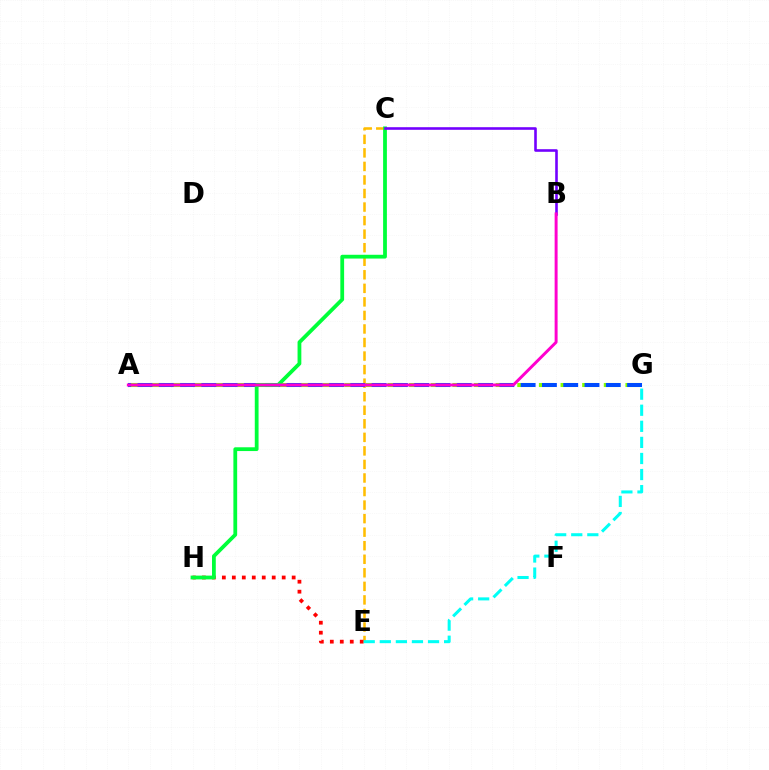{('A', 'G'): [{'color': '#84ff00', 'line_style': 'dashed', 'thickness': 2.94}, {'color': '#004bff', 'line_style': 'dashed', 'thickness': 2.89}], ('C', 'E'): [{'color': '#ffbd00', 'line_style': 'dashed', 'thickness': 1.84}], ('E', 'H'): [{'color': '#ff0000', 'line_style': 'dotted', 'thickness': 2.71}], ('C', 'H'): [{'color': '#00ff39', 'line_style': 'solid', 'thickness': 2.72}], ('E', 'G'): [{'color': '#00fff6', 'line_style': 'dashed', 'thickness': 2.18}], ('B', 'C'): [{'color': '#7200ff', 'line_style': 'solid', 'thickness': 1.88}], ('A', 'B'): [{'color': '#ff00cf', 'line_style': 'solid', 'thickness': 2.13}]}